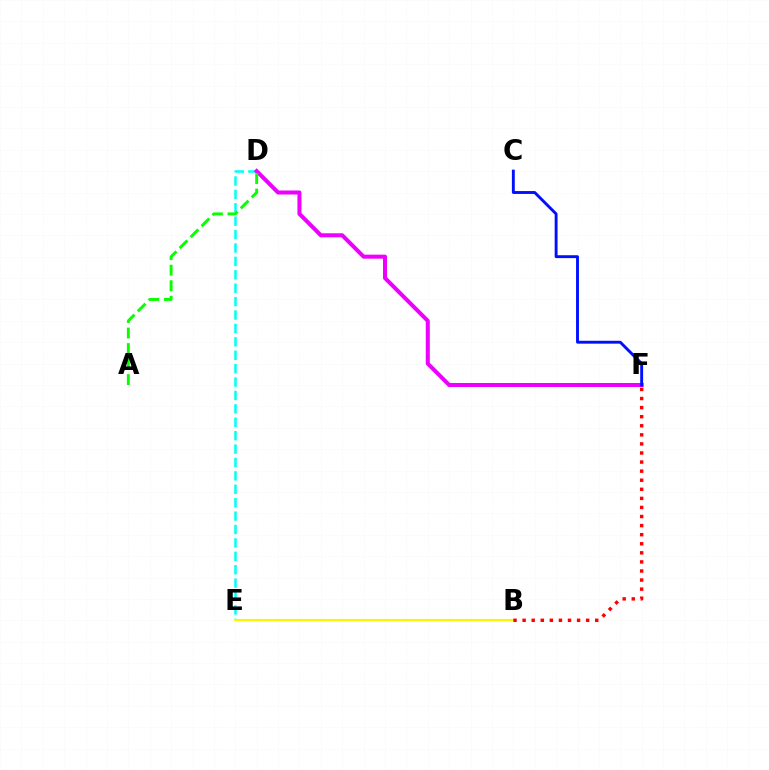{('D', 'E'): [{'color': '#00fff6', 'line_style': 'dashed', 'thickness': 1.82}], ('D', 'F'): [{'color': '#ee00ff', 'line_style': 'solid', 'thickness': 2.9}], ('C', 'F'): [{'color': '#0010ff', 'line_style': 'solid', 'thickness': 2.08}], ('B', 'E'): [{'color': '#fcf500', 'line_style': 'solid', 'thickness': 1.53}], ('B', 'F'): [{'color': '#ff0000', 'line_style': 'dotted', 'thickness': 2.47}], ('A', 'D'): [{'color': '#08ff00', 'line_style': 'dashed', 'thickness': 2.11}]}